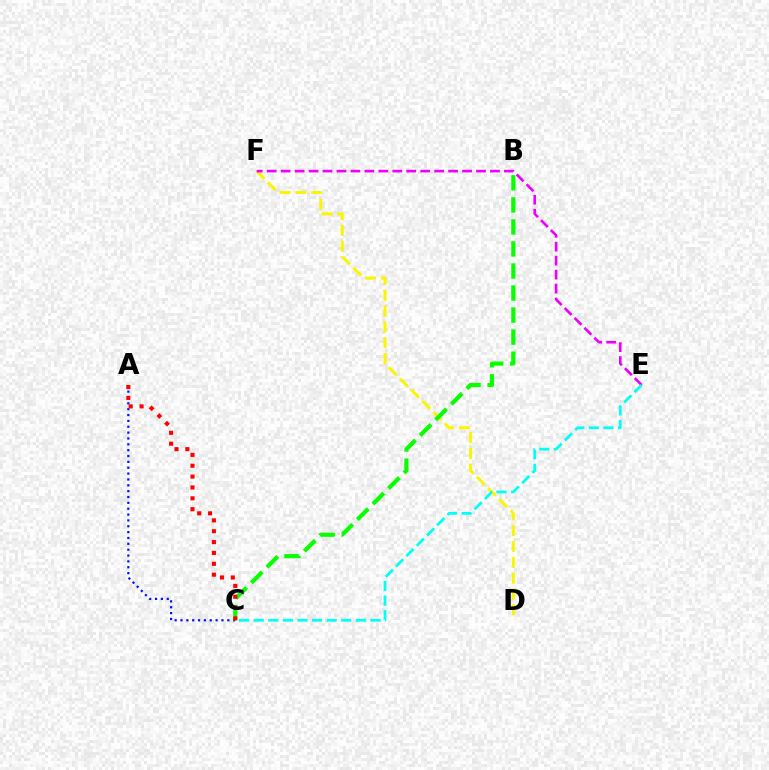{('A', 'C'): [{'color': '#0010ff', 'line_style': 'dotted', 'thickness': 1.59}, {'color': '#ff0000', 'line_style': 'dotted', 'thickness': 2.95}], ('D', 'F'): [{'color': '#fcf500', 'line_style': 'dashed', 'thickness': 2.15}], ('E', 'F'): [{'color': '#ee00ff', 'line_style': 'dashed', 'thickness': 1.9}], ('B', 'C'): [{'color': '#08ff00', 'line_style': 'dashed', 'thickness': 2.99}], ('C', 'E'): [{'color': '#00fff6', 'line_style': 'dashed', 'thickness': 1.98}]}